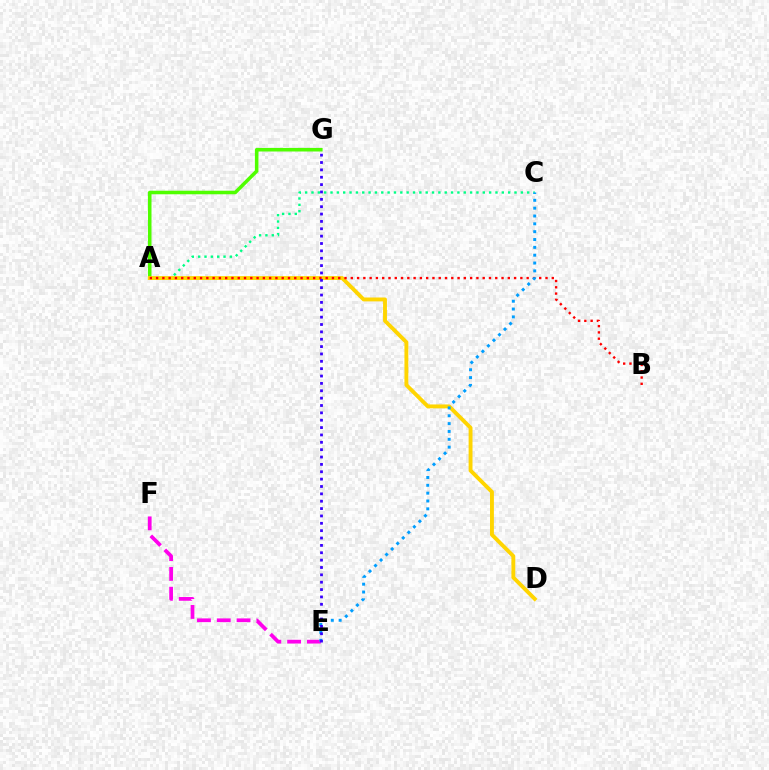{('A', 'C'): [{'color': '#00ff86', 'line_style': 'dotted', 'thickness': 1.72}], ('A', 'G'): [{'color': '#4fff00', 'line_style': 'solid', 'thickness': 2.55}], ('E', 'F'): [{'color': '#ff00ed', 'line_style': 'dashed', 'thickness': 2.69}], ('A', 'D'): [{'color': '#ffd500', 'line_style': 'solid', 'thickness': 2.8}], ('A', 'B'): [{'color': '#ff0000', 'line_style': 'dotted', 'thickness': 1.71}], ('C', 'E'): [{'color': '#009eff', 'line_style': 'dotted', 'thickness': 2.13}], ('E', 'G'): [{'color': '#3700ff', 'line_style': 'dotted', 'thickness': 2.0}]}